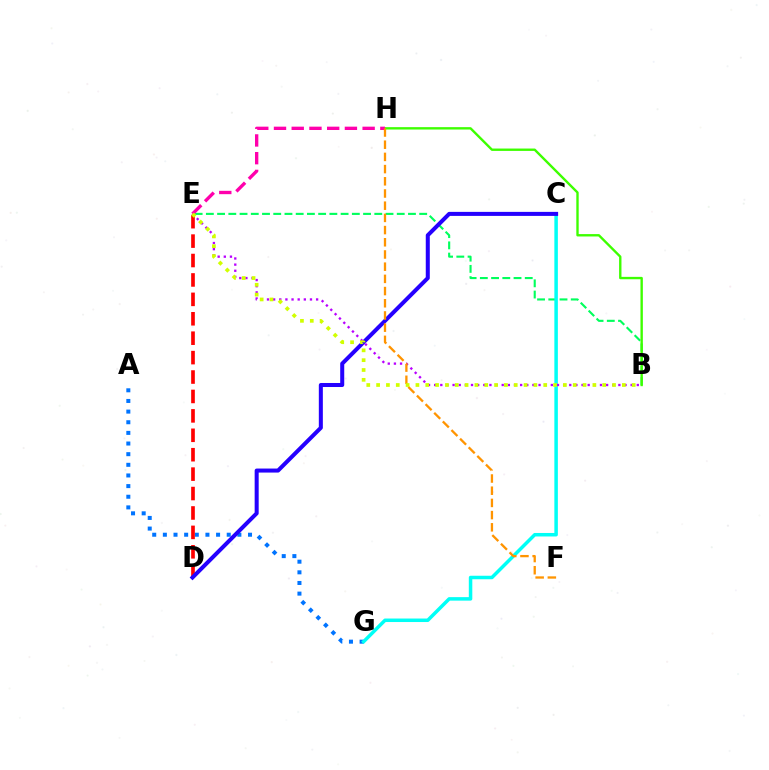{('A', 'G'): [{'color': '#0074ff', 'line_style': 'dotted', 'thickness': 2.89}], ('D', 'E'): [{'color': '#ff0000', 'line_style': 'dashed', 'thickness': 2.64}], ('B', 'E'): [{'color': '#00ff5c', 'line_style': 'dashed', 'thickness': 1.53}, {'color': '#b900ff', 'line_style': 'dotted', 'thickness': 1.67}, {'color': '#d1ff00', 'line_style': 'dotted', 'thickness': 2.67}], ('C', 'G'): [{'color': '#00fff6', 'line_style': 'solid', 'thickness': 2.52}], ('C', 'D'): [{'color': '#2500ff', 'line_style': 'solid', 'thickness': 2.9}], ('B', 'H'): [{'color': '#3dff00', 'line_style': 'solid', 'thickness': 1.71}], ('E', 'H'): [{'color': '#ff00ac', 'line_style': 'dashed', 'thickness': 2.41}], ('F', 'H'): [{'color': '#ff9400', 'line_style': 'dashed', 'thickness': 1.66}]}